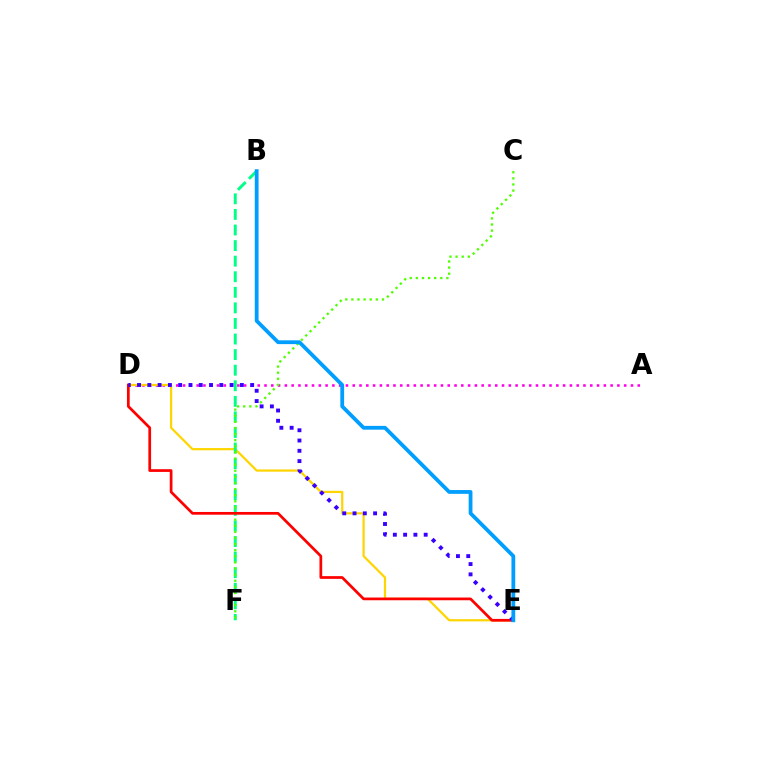{('A', 'D'): [{'color': '#ff00ed', 'line_style': 'dotted', 'thickness': 1.84}], ('D', 'E'): [{'color': '#ffd500', 'line_style': 'solid', 'thickness': 1.6}, {'color': '#ff0000', 'line_style': 'solid', 'thickness': 1.96}, {'color': '#3700ff', 'line_style': 'dotted', 'thickness': 2.79}], ('B', 'F'): [{'color': '#00ff86', 'line_style': 'dashed', 'thickness': 2.12}], ('C', 'F'): [{'color': '#4fff00', 'line_style': 'dotted', 'thickness': 1.66}], ('B', 'E'): [{'color': '#009eff', 'line_style': 'solid', 'thickness': 2.73}]}